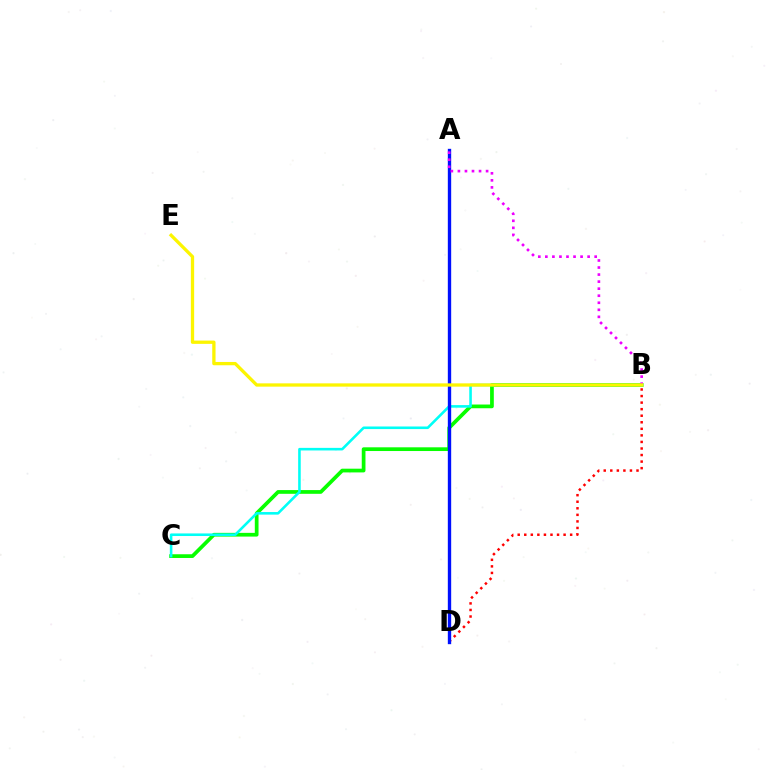{('B', 'D'): [{'color': '#ff0000', 'line_style': 'dotted', 'thickness': 1.78}], ('B', 'C'): [{'color': '#08ff00', 'line_style': 'solid', 'thickness': 2.68}, {'color': '#00fff6', 'line_style': 'solid', 'thickness': 1.86}], ('A', 'D'): [{'color': '#0010ff', 'line_style': 'solid', 'thickness': 2.41}], ('A', 'B'): [{'color': '#ee00ff', 'line_style': 'dotted', 'thickness': 1.91}], ('B', 'E'): [{'color': '#fcf500', 'line_style': 'solid', 'thickness': 2.37}]}